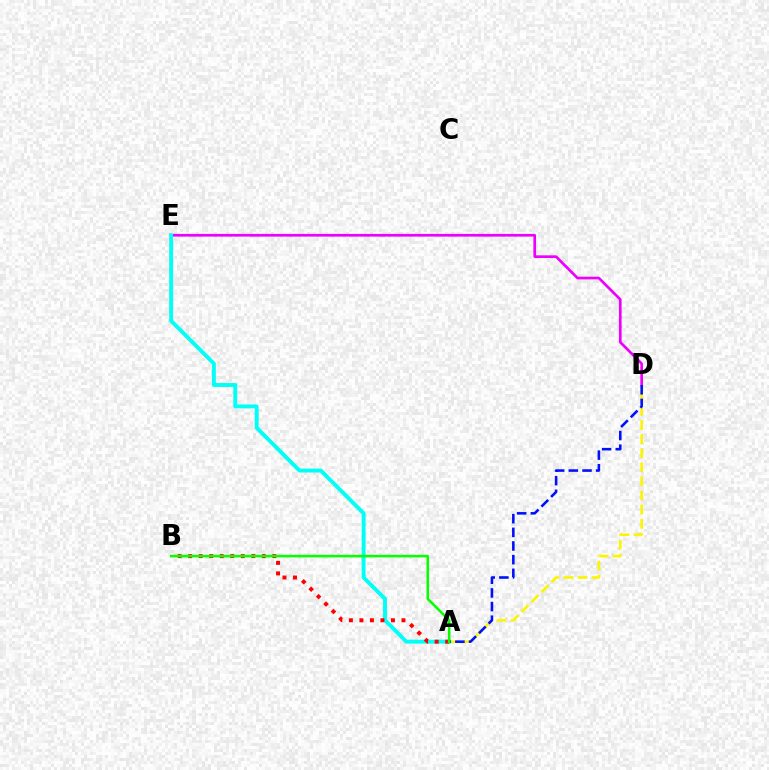{('D', 'E'): [{'color': '#ee00ff', 'line_style': 'solid', 'thickness': 1.94}], ('A', 'D'): [{'color': '#fcf500', 'line_style': 'dashed', 'thickness': 1.92}, {'color': '#0010ff', 'line_style': 'dashed', 'thickness': 1.86}], ('A', 'E'): [{'color': '#00fff6', 'line_style': 'solid', 'thickness': 2.81}], ('A', 'B'): [{'color': '#ff0000', 'line_style': 'dotted', 'thickness': 2.86}, {'color': '#08ff00', 'line_style': 'solid', 'thickness': 1.84}]}